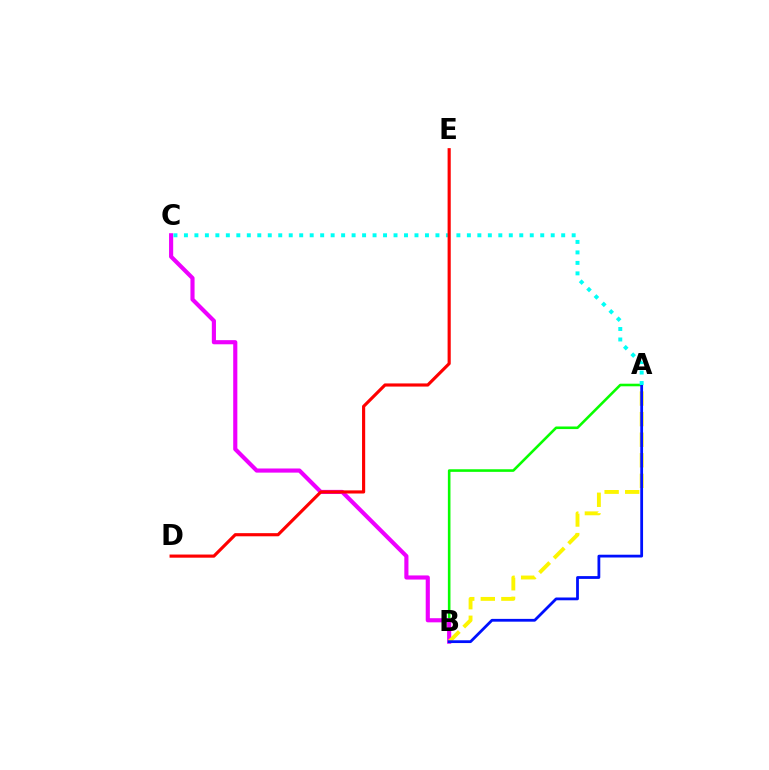{('A', 'B'): [{'color': '#08ff00', 'line_style': 'solid', 'thickness': 1.86}, {'color': '#fcf500', 'line_style': 'dashed', 'thickness': 2.79}, {'color': '#0010ff', 'line_style': 'solid', 'thickness': 2.01}], ('B', 'C'): [{'color': '#ee00ff', 'line_style': 'solid', 'thickness': 2.98}], ('A', 'C'): [{'color': '#00fff6', 'line_style': 'dotted', 'thickness': 2.85}], ('D', 'E'): [{'color': '#ff0000', 'line_style': 'solid', 'thickness': 2.26}]}